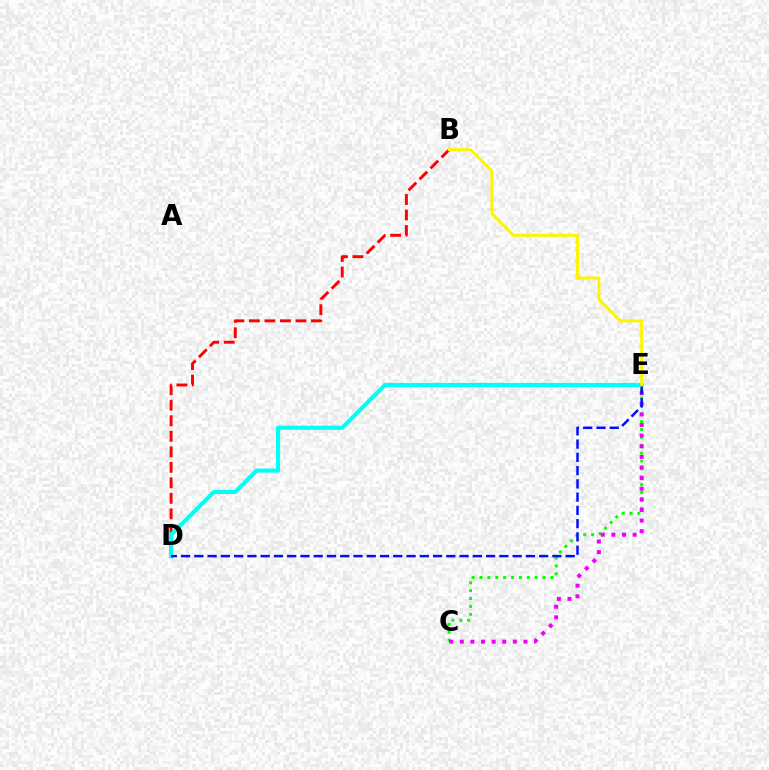{('B', 'D'): [{'color': '#ff0000', 'line_style': 'dashed', 'thickness': 2.11}], ('C', 'E'): [{'color': '#08ff00', 'line_style': 'dotted', 'thickness': 2.14}, {'color': '#ee00ff', 'line_style': 'dotted', 'thickness': 2.88}], ('D', 'E'): [{'color': '#00fff6', 'line_style': 'solid', 'thickness': 2.99}, {'color': '#0010ff', 'line_style': 'dashed', 'thickness': 1.8}], ('B', 'E'): [{'color': '#fcf500', 'line_style': 'solid', 'thickness': 2.14}]}